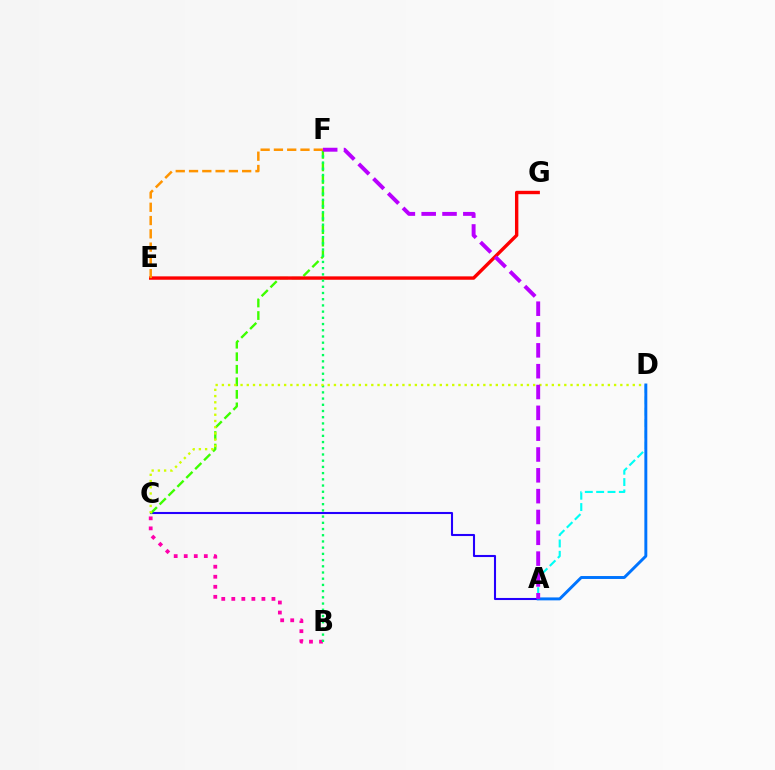{('A', 'C'): [{'color': '#2500ff', 'line_style': 'solid', 'thickness': 1.5}], ('B', 'C'): [{'color': '#ff00ac', 'line_style': 'dotted', 'thickness': 2.73}], ('A', 'D'): [{'color': '#00fff6', 'line_style': 'dashed', 'thickness': 1.54}, {'color': '#0074ff', 'line_style': 'solid', 'thickness': 2.11}], ('C', 'F'): [{'color': '#3dff00', 'line_style': 'dashed', 'thickness': 1.7}], ('E', 'G'): [{'color': '#ff0000', 'line_style': 'solid', 'thickness': 2.44}], ('B', 'F'): [{'color': '#00ff5c', 'line_style': 'dotted', 'thickness': 1.69}], ('C', 'D'): [{'color': '#d1ff00', 'line_style': 'dotted', 'thickness': 1.69}], ('E', 'F'): [{'color': '#ff9400', 'line_style': 'dashed', 'thickness': 1.8}], ('A', 'F'): [{'color': '#b900ff', 'line_style': 'dashed', 'thickness': 2.83}]}